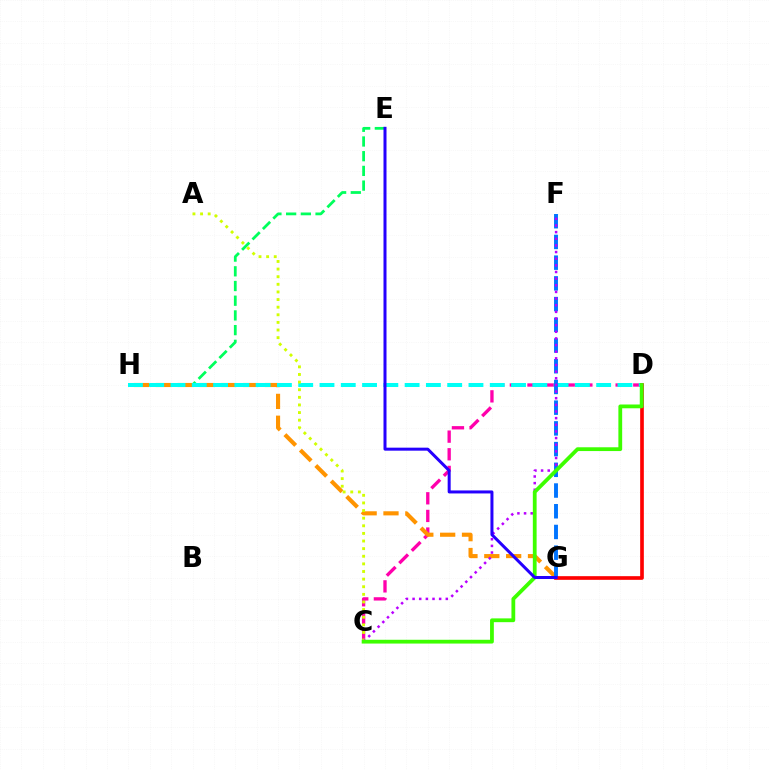{('C', 'D'): [{'color': '#ff00ac', 'line_style': 'dashed', 'thickness': 2.4}, {'color': '#3dff00', 'line_style': 'solid', 'thickness': 2.73}], ('E', 'H'): [{'color': '#00ff5c', 'line_style': 'dashed', 'thickness': 2.0}], ('G', 'H'): [{'color': '#ff9400', 'line_style': 'dashed', 'thickness': 2.97}], ('D', 'H'): [{'color': '#00fff6', 'line_style': 'dashed', 'thickness': 2.89}], ('F', 'G'): [{'color': '#0074ff', 'line_style': 'dashed', 'thickness': 2.81}], ('A', 'C'): [{'color': '#d1ff00', 'line_style': 'dotted', 'thickness': 2.07}], ('D', 'G'): [{'color': '#ff0000', 'line_style': 'solid', 'thickness': 2.64}], ('C', 'F'): [{'color': '#b900ff', 'line_style': 'dotted', 'thickness': 1.81}], ('E', 'G'): [{'color': '#2500ff', 'line_style': 'solid', 'thickness': 2.17}]}